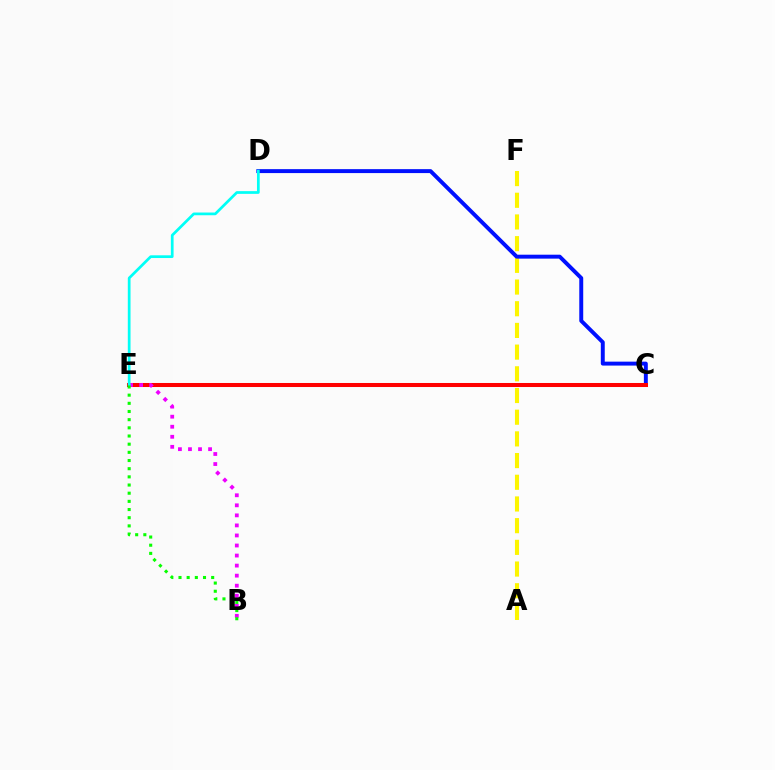{('A', 'F'): [{'color': '#fcf500', 'line_style': 'dashed', 'thickness': 2.95}], ('C', 'D'): [{'color': '#0010ff', 'line_style': 'solid', 'thickness': 2.83}], ('C', 'E'): [{'color': '#ff0000', 'line_style': 'solid', 'thickness': 2.9}], ('B', 'E'): [{'color': '#ee00ff', 'line_style': 'dotted', 'thickness': 2.73}, {'color': '#08ff00', 'line_style': 'dotted', 'thickness': 2.22}], ('D', 'E'): [{'color': '#00fff6', 'line_style': 'solid', 'thickness': 1.96}]}